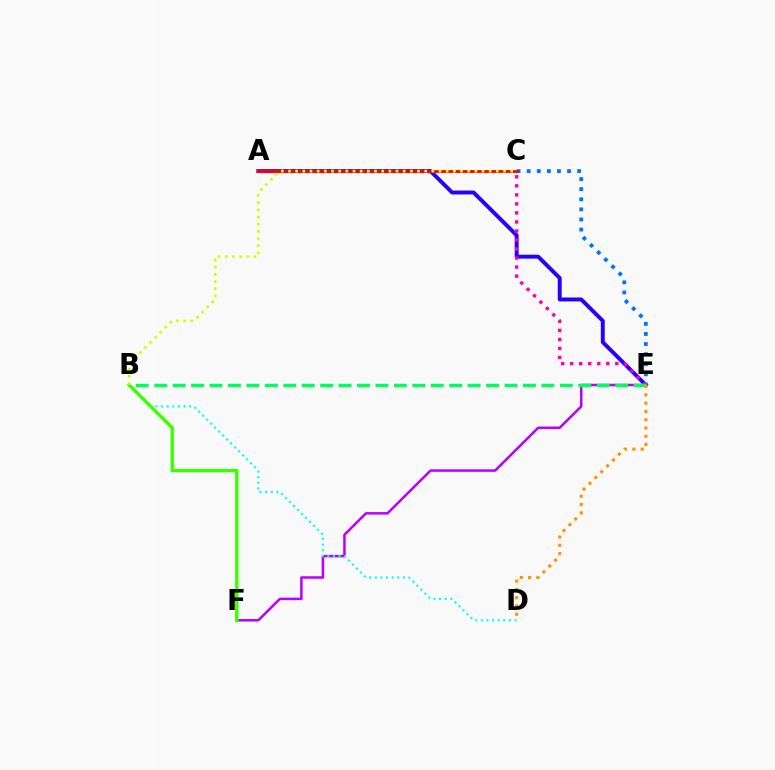{('A', 'E'): [{'color': '#2500ff', 'line_style': 'solid', 'thickness': 2.83}], ('C', 'E'): [{'color': '#ff00ac', 'line_style': 'dotted', 'thickness': 2.45}, {'color': '#0074ff', 'line_style': 'dotted', 'thickness': 2.74}], ('A', 'C'): [{'color': '#ff0000', 'line_style': 'solid', 'thickness': 2.04}], ('E', 'F'): [{'color': '#b900ff', 'line_style': 'solid', 'thickness': 1.8}], ('B', 'D'): [{'color': '#00fff6', 'line_style': 'dotted', 'thickness': 1.53}], ('B', 'F'): [{'color': '#3dff00', 'line_style': 'solid', 'thickness': 2.46}], ('B', 'E'): [{'color': '#00ff5c', 'line_style': 'dashed', 'thickness': 2.5}], ('D', 'E'): [{'color': '#ff9400', 'line_style': 'dotted', 'thickness': 2.25}], ('B', 'C'): [{'color': '#d1ff00', 'line_style': 'dotted', 'thickness': 1.95}]}